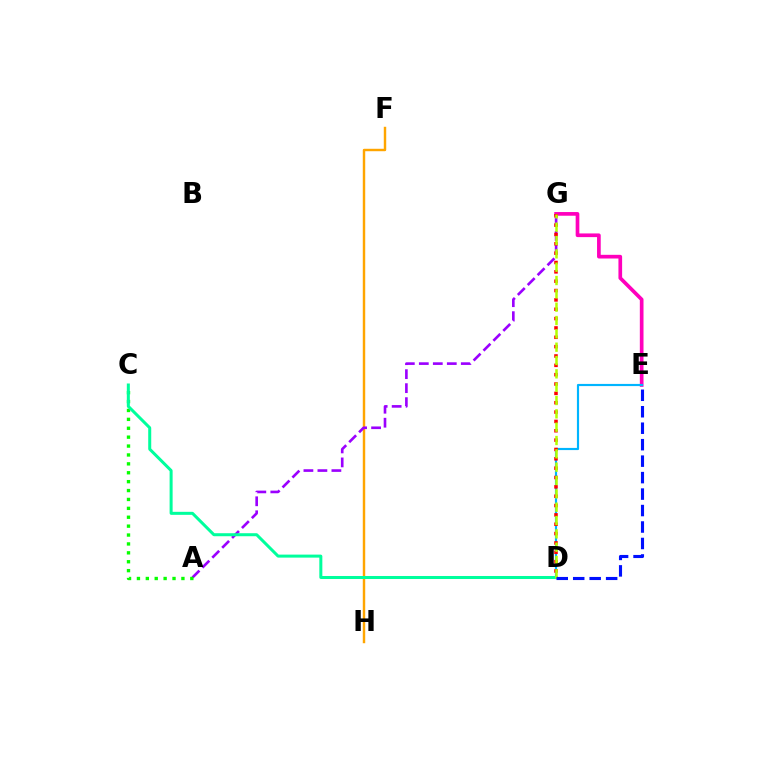{('F', 'H'): [{'color': '#ffa500', 'line_style': 'solid', 'thickness': 1.75}], ('E', 'G'): [{'color': '#ff00bd', 'line_style': 'solid', 'thickness': 2.65}], ('A', 'G'): [{'color': '#9b00ff', 'line_style': 'dashed', 'thickness': 1.9}], ('D', 'E'): [{'color': '#00b5ff', 'line_style': 'solid', 'thickness': 1.56}, {'color': '#0010ff', 'line_style': 'dashed', 'thickness': 2.24}], ('A', 'C'): [{'color': '#08ff00', 'line_style': 'dotted', 'thickness': 2.42}], ('D', 'G'): [{'color': '#ff0000', 'line_style': 'dotted', 'thickness': 2.54}, {'color': '#b3ff00', 'line_style': 'dashed', 'thickness': 1.81}], ('C', 'D'): [{'color': '#00ff9d', 'line_style': 'solid', 'thickness': 2.17}]}